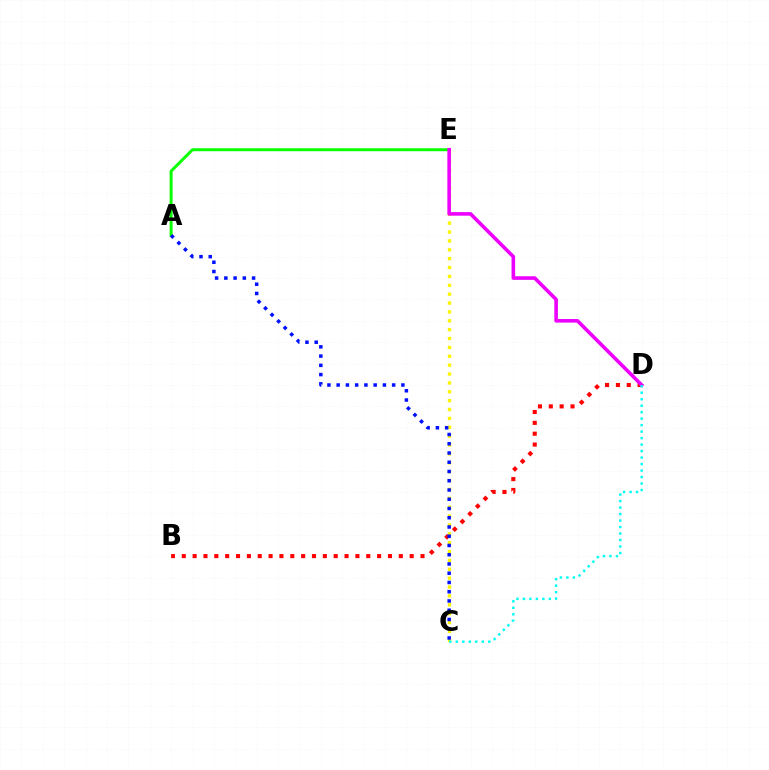{('A', 'E'): [{'color': '#08ff00', 'line_style': 'solid', 'thickness': 2.13}], ('B', 'D'): [{'color': '#ff0000', 'line_style': 'dotted', 'thickness': 2.95}], ('C', 'E'): [{'color': '#fcf500', 'line_style': 'dotted', 'thickness': 2.41}], ('D', 'E'): [{'color': '#ee00ff', 'line_style': 'solid', 'thickness': 2.59}], ('A', 'C'): [{'color': '#0010ff', 'line_style': 'dotted', 'thickness': 2.51}], ('C', 'D'): [{'color': '#00fff6', 'line_style': 'dotted', 'thickness': 1.76}]}